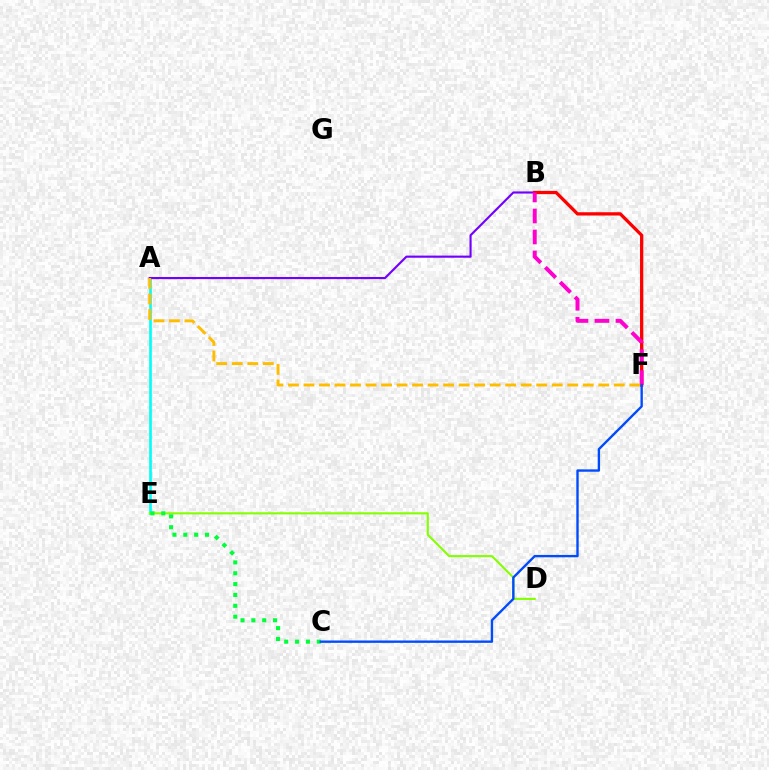{('A', 'E'): [{'color': '#00fff6', 'line_style': 'solid', 'thickness': 1.91}], ('A', 'B'): [{'color': '#7200ff', 'line_style': 'solid', 'thickness': 1.54}], ('B', 'F'): [{'color': '#ff0000', 'line_style': 'solid', 'thickness': 2.36}, {'color': '#ff00cf', 'line_style': 'dashed', 'thickness': 2.85}], ('D', 'E'): [{'color': '#84ff00', 'line_style': 'solid', 'thickness': 1.51}], ('A', 'F'): [{'color': '#ffbd00', 'line_style': 'dashed', 'thickness': 2.11}], ('C', 'E'): [{'color': '#00ff39', 'line_style': 'dotted', 'thickness': 2.95}], ('C', 'F'): [{'color': '#004bff', 'line_style': 'solid', 'thickness': 1.7}]}